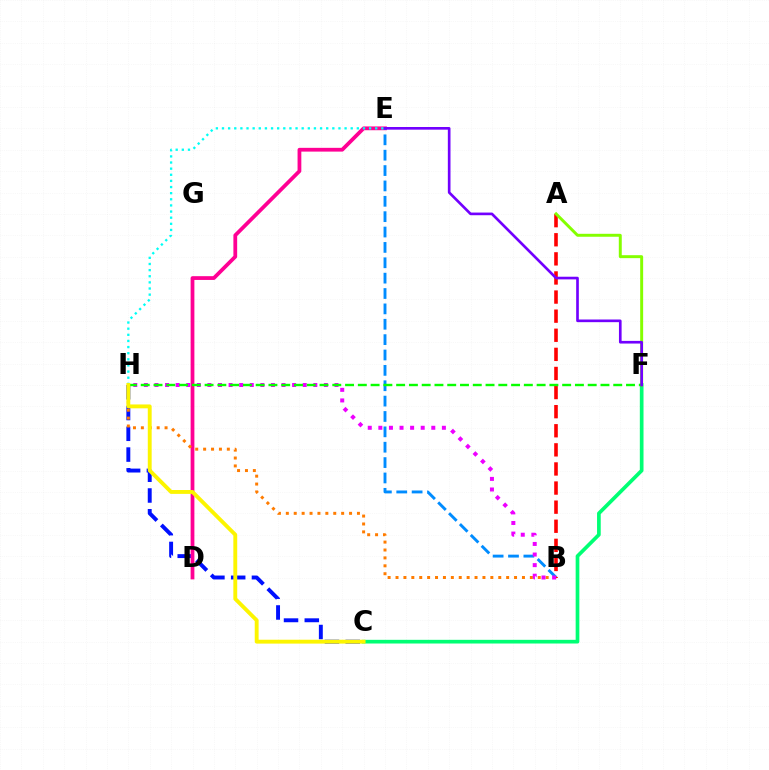{('C', 'F'): [{'color': '#00ff74', 'line_style': 'solid', 'thickness': 2.66}], ('C', 'H'): [{'color': '#0010ff', 'line_style': 'dashed', 'thickness': 2.82}, {'color': '#fcf500', 'line_style': 'solid', 'thickness': 2.79}], ('D', 'E'): [{'color': '#ff0094', 'line_style': 'solid', 'thickness': 2.71}], ('B', 'E'): [{'color': '#008cff', 'line_style': 'dashed', 'thickness': 2.09}], ('A', 'B'): [{'color': '#ff0000', 'line_style': 'dashed', 'thickness': 2.59}], ('A', 'F'): [{'color': '#84ff00', 'line_style': 'solid', 'thickness': 2.13}], ('B', 'H'): [{'color': '#ff7c00', 'line_style': 'dotted', 'thickness': 2.15}, {'color': '#ee00ff', 'line_style': 'dotted', 'thickness': 2.88}], ('E', 'H'): [{'color': '#00fff6', 'line_style': 'dotted', 'thickness': 1.67}], ('F', 'H'): [{'color': '#08ff00', 'line_style': 'dashed', 'thickness': 1.73}], ('E', 'F'): [{'color': '#7200ff', 'line_style': 'solid', 'thickness': 1.91}]}